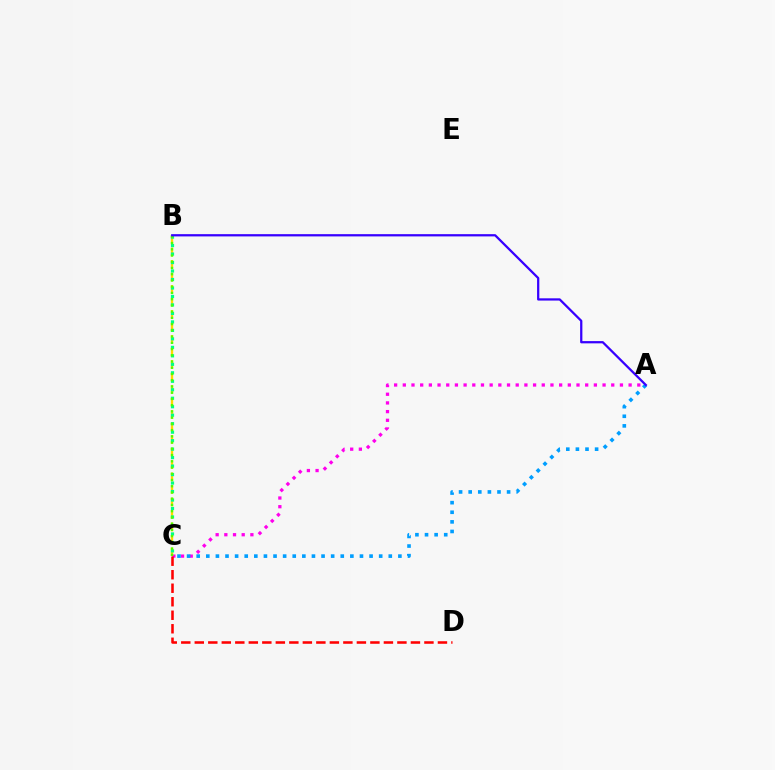{('A', 'C'): [{'color': '#ff00ed', 'line_style': 'dotted', 'thickness': 2.36}, {'color': '#009eff', 'line_style': 'dotted', 'thickness': 2.61}], ('B', 'C'): [{'color': '#ffd500', 'line_style': 'dashed', 'thickness': 1.7}, {'color': '#00ff86', 'line_style': 'dotted', 'thickness': 2.3}, {'color': '#4fff00', 'line_style': 'dotted', 'thickness': 1.69}], ('C', 'D'): [{'color': '#ff0000', 'line_style': 'dashed', 'thickness': 1.84}], ('A', 'B'): [{'color': '#3700ff', 'line_style': 'solid', 'thickness': 1.62}]}